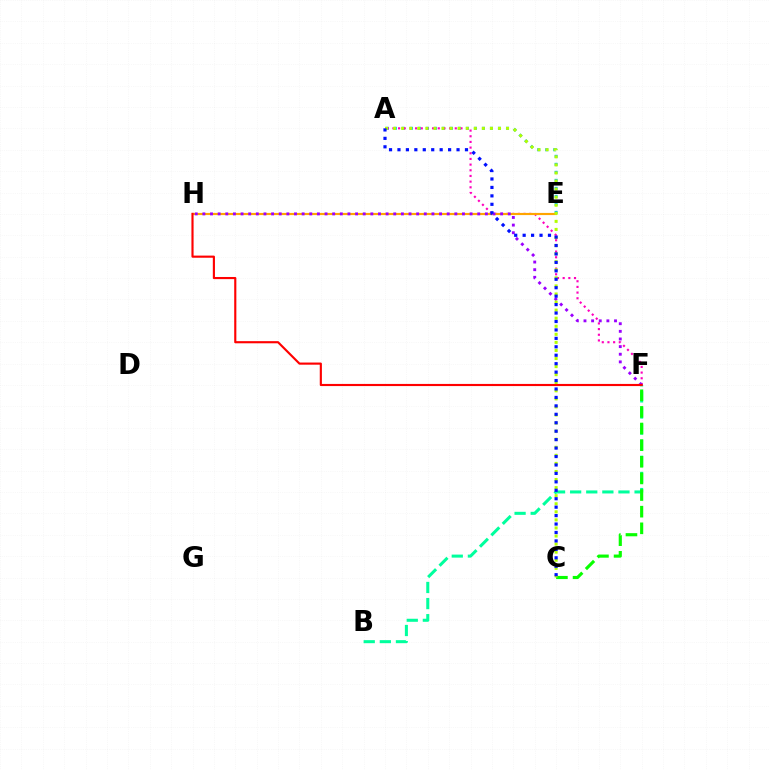{('A', 'E'): [{'color': '#00b5ff', 'line_style': 'dotted', 'thickness': 2.18}], ('A', 'F'): [{'color': '#ff00bd', 'line_style': 'dotted', 'thickness': 1.54}], ('B', 'F'): [{'color': '#00ff9d', 'line_style': 'dashed', 'thickness': 2.19}], ('C', 'F'): [{'color': '#08ff00', 'line_style': 'dashed', 'thickness': 2.26}], ('E', 'H'): [{'color': '#ffa500', 'line_style': 'solid', 'thickness': 1.55}], ('F', 'H'): [{'color': '#9b00ff', 'line_style': 'dotted', 'thickness': 2.07}, {'color': '#ff0000', 'line_style': 'solid', 'thickness': 1.54}], ('A', 'C'): [{'color': '#b3ff00', 'line_style': 'dotted', 'thickness': 2.19}, {'color': '#0010ff', 'line_style': 'dotted', 'thickness': 2.29}]}